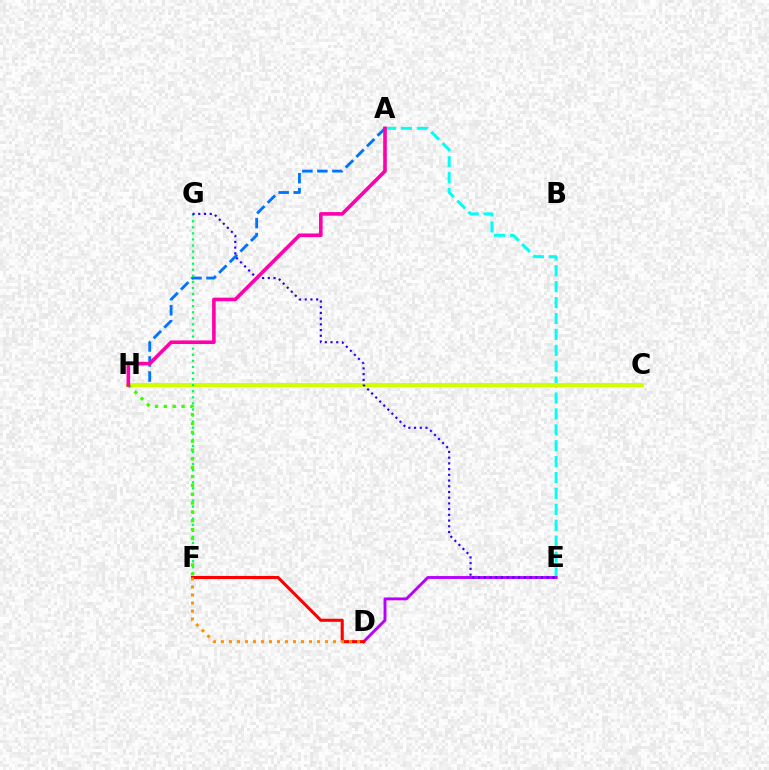{('A', 'E'): [{'color': '#00fff6', 'line_style': 'dashed', 'thickness': 2.16}], ('A', 'H'): [{'color': '#0074ff', 'line_style': 'dashed', 'thickness': 2.04}, {'color': '#ff00ac', 'line_style': 'solid', 'thickness': 2.6}], ('C', 'H'): [{'color': '#d1ff00', 'line_style': 'solid', 'thickness': 2.95}], ('D', 'E'): [{'color': '#b900ff', 'line_style': 'solid', 'thickness': 2.08}], ('D', 'F'): [{'color': '#ff0000', 'line_style': 'solid', 'thickness': 2.21}, {'color': '#ff9400', 'line_style': 'dotted', 'thickness': 2.18}], ('F', 'G'): [{'color': '#00ff5c', 'line_style': 'dotted', 'thickness': 1.65}], ('F', 'H'): [{'color': '#3dff00', 'line_style': 'dotted', 'thickness': 2.4}], ('E', 'G'): [{'color': '#2500ff', 'line_style': 'dotted', 'thickness': 1.55}]}